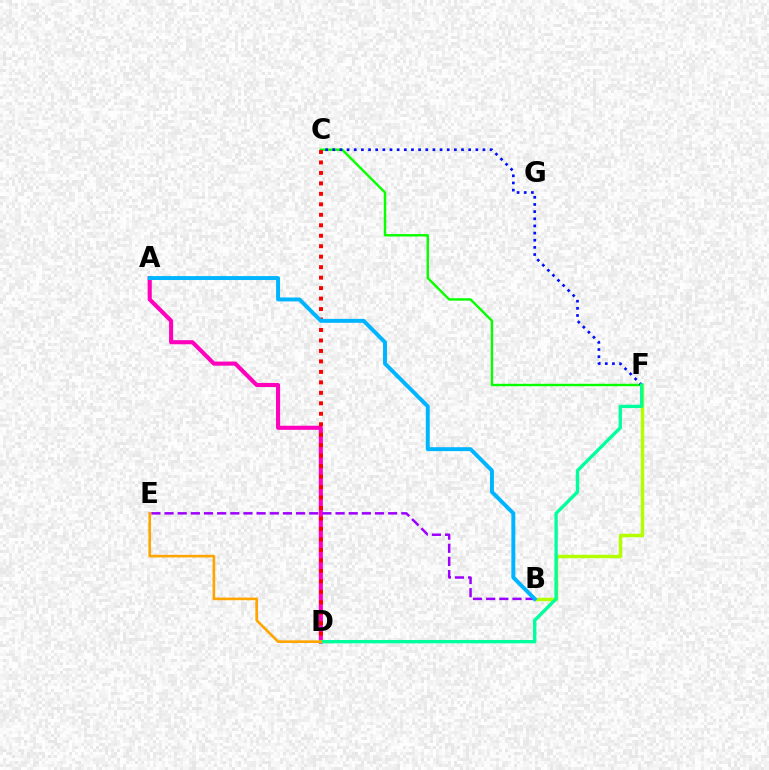{('B', 'F'): [{'color': '#b3ff00', 'line_style': 'solid', 'thickness': 2.49}], ('A', 'D'): [{'color': '#ff00bd', 'line_style': 'solid', 'thickness': 2.94}], ('C', 'F'): [{'color': '#08ff00', 'line_style': 'solid', 'thickness': 1.74}, {'color': '#0010ff', 'line_style': 'dotted', 'thickness': 1.94}], ('D', 'F'): [{'color': '#00ff9d', 'line_style': 'solid', 'thickness': 2.41}], ('B', 'E'): [{'color': '#9b00ff', 'line_style': 'dashed', 'thickness': 1.79}], ('C', 'D'): [{'color': '#ff0000', 'line_style': 'dotted', 'thickness': 2.85}], ('D', 'E'): [{'color': '#ffa500', 'line_style': 'solid', 'thickness': 1.9}], ('A', 'B'): [{'color': '#00b5ff', 'line_style': 'solid', 'thickness': 2.83}]}